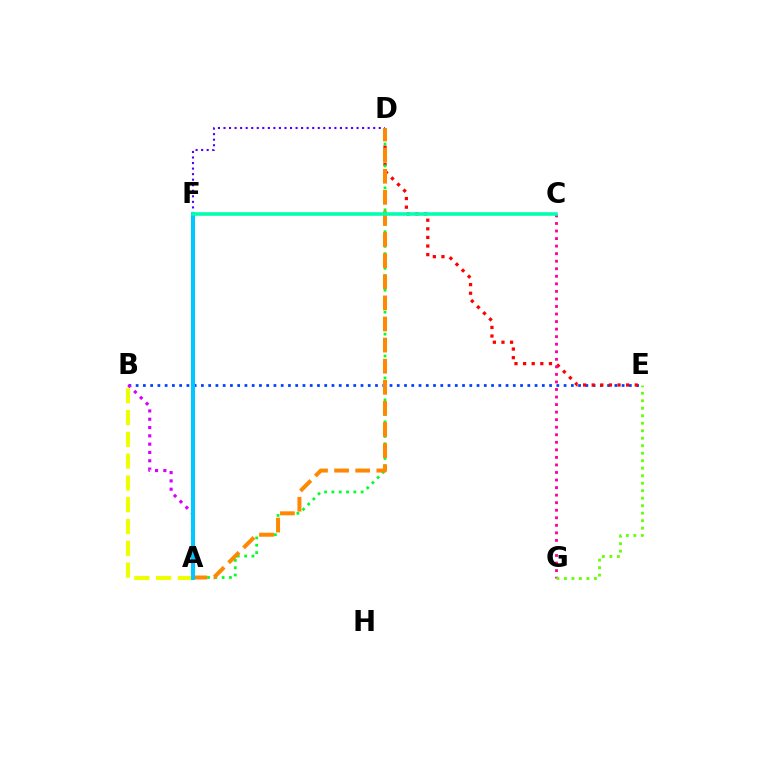{('B', 'E'): [{'color': '#003fff', 'line_style': 'dotted', 'thickness': 1.97}], ('A', 'B'): [{'color': '#d600ff', 'line_style': 'dotted', 'thickness': 2.26}, {'color': '#eeff00', 'line_style': 'dashed', 'thickness': 2.96}], ('D', 'E'): [{'color': '#ff0000', 'line_style': 'dotted', 'thickness': 2.34}], ('C', 'G'): [{'color': '#ff00a0', 'line_style': 'dotted', 'thickness': 2.05}], ('D', 'F'): [{'color': '#4f00ff', 'line_style': 'dotted', 'thickness': 1.51}], ('E', 'G'): [{'color': '#66ff00', 'line_style': 'dotted', 'thickness': 2.04}], ('A', 'D'): [{'color': '#00ff27', 'line_style': 'dotted', 'thickness': 1.99}, {'color': '#ff8800', 'line_style': 'dashed', 'thickness': 2.87}], ('A', 'F'): [{'color': '#00c7ff', 'line_style': 'solid', 'thickness': 2.9}], ('C', 'F'): [{'color': '#00ffaf', 'line_style': 'solid', 'thickness': 2.57}]}